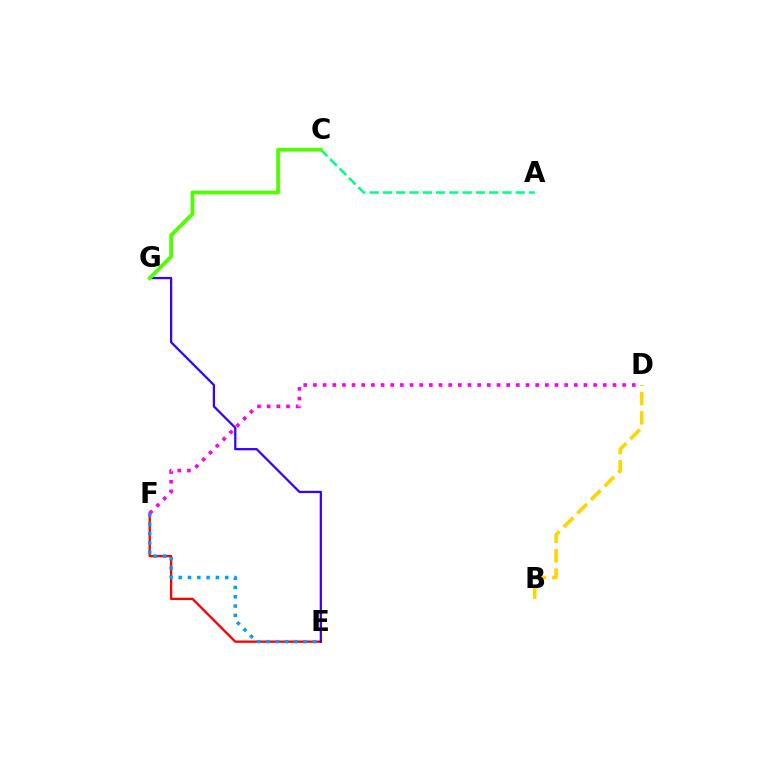{('E', 'F'): [{'color': '#ff0000', 'line_style': 'solid', 'thickness': 1.67}, {'color': '#009eff', 'line_style': 'dotted', 'thickness': 2.52}], ('A', 'C'): [{'color': '#00ff86', 'line_style': 'dashed', 'thickness': 1.8}], ('D', 'F'): [{'color': '#ff00ed', 'line_style': 'dotted', 'thickness': 2.63}], ('E', 'G'): [{'color': '#3700ff', 'line_style': 'solid', 'thickness': 1.62}], ('C', 'G'): [{'color': '#4fff00', 'line_style': 'solid', 'thickness': 2.71}], ('B', 'D'): [{'color': '#ffd500', 'line_style': 'dashed', 'thickness': 2.62}]}